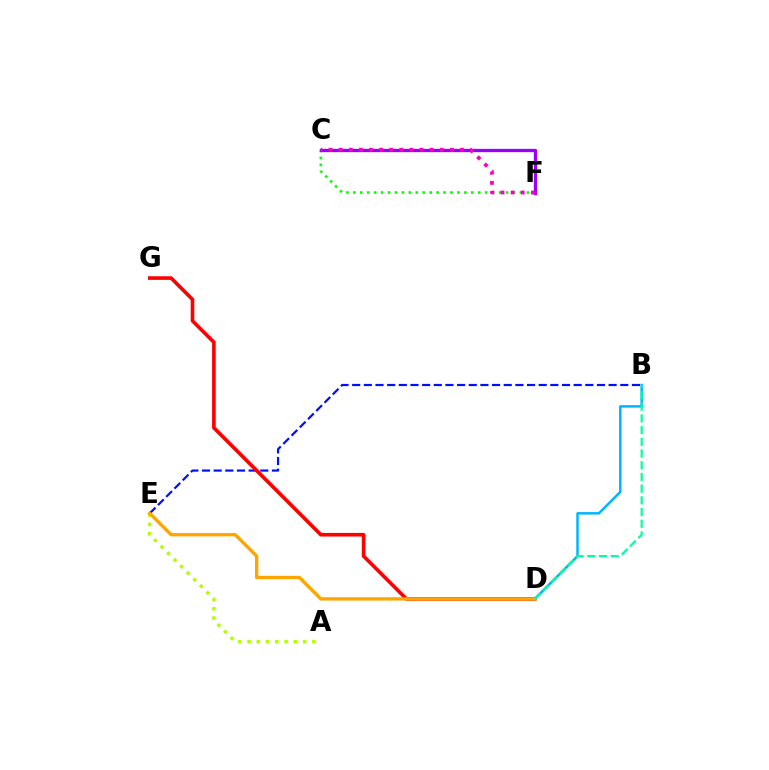{('B', 'E'): [{'color': '#0010ff', 'line_style': 'dashed', 'thickness': 1.58}], ('C', 'F'): [{'color': '#08ff00', 'line_style': 'dotted', 'thickness': 1.89}, {'color': '#9b00ff', 'line_style': 'solid', 'thickness': 2.38}, {'color': '#ff00bd', 'line_style': 'dotted', 'thickness': 2.75}], ('B', 'D'): [{'color': '#00b5ff', 'line_style': 'solid', 'thickness': 1.79}, {'color': '#00ff9d', 'line_style': 'dashed', 'thickness': 1.59}], ('D', 'G'): [{'color': '#ff0000', 'line_style': 'solid', 'thickness': 2.6}], ('A', 'E'): [{'color': '#b3ff00', 'line_style': 'dotted', 'thickness': 2.51}], ('D', 'E'): [{'color': '#ffa500', 'line_style': 'solid', 'thickness': 2.41}]}